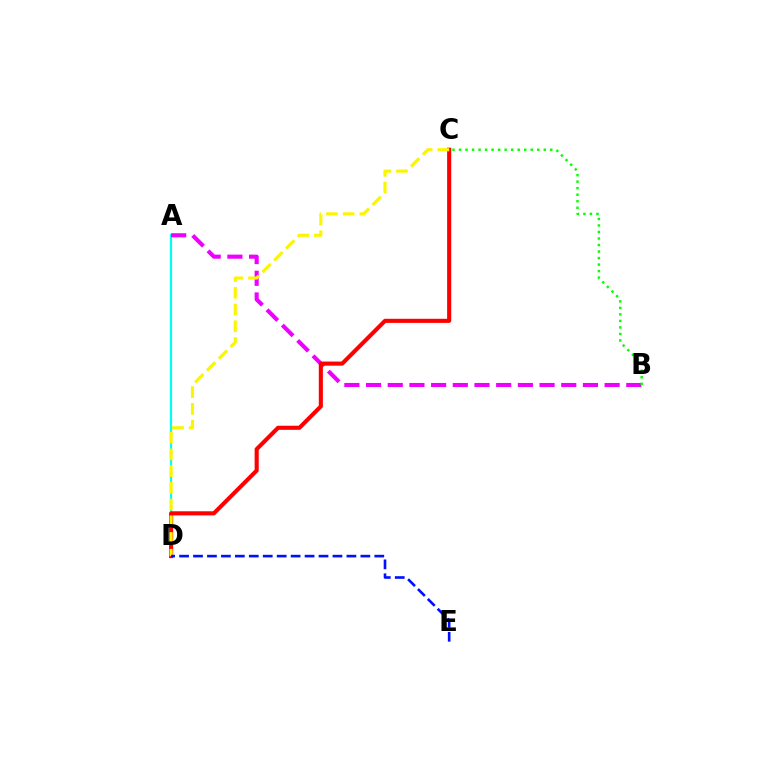{('A', 'D'): [{'color': '#00fff6', 'line_style': 'solid', 'thickness': 1.58}], ('A', 'B'): [{'color': '#ee00ff', 'line_style': 'dashed', 'thickness': 2.95}], ('C', 'D'): [{'color': '#ff0000', 'line_style': 'solid', 'thickness': 2.95}, {'color': '#fcf500', 'line_style': 'dashed', 'thickness': 2.27}], ('D', 'E'): [{'color': '#0010ff', 'line_style': 'dashed', 'thickness': 1.89}], ('B', 'C'): [{'color': '#08ff00', 'line_style': 'dotted', 'thickness': 1.77}]}